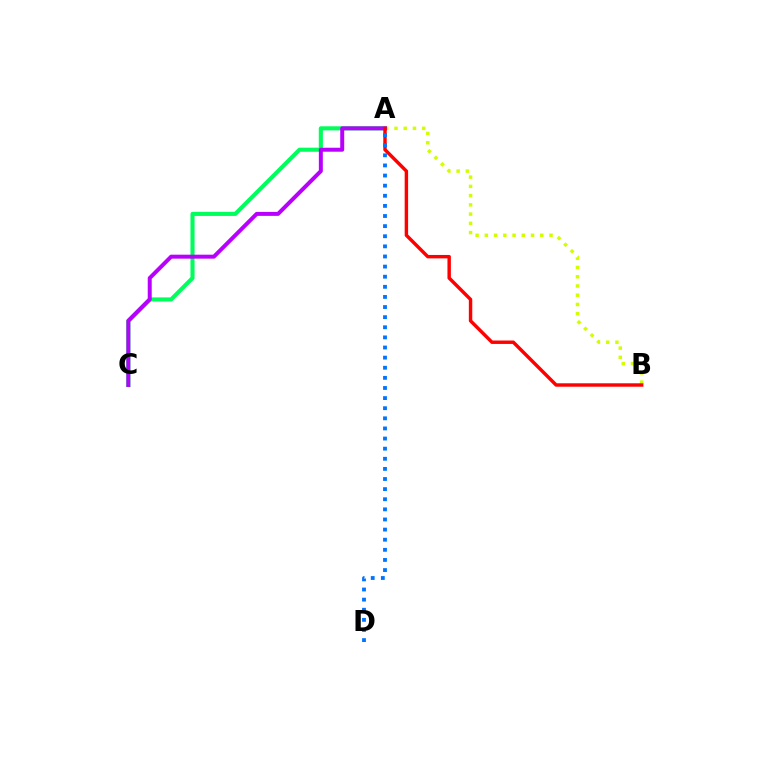{('A', 'B'): [{'color': '#d1ff00', 'line_style': 'dotted', 'thickness': 2.51}, {'color': '#ff0000', 'line_style': 'solid', 'thickness': 2.47}], ('A', 'C'): [{'color': '#00ff5c', 'line_style': 'solid', 'thickness': 2.95}, {'color': '#b900ff', 'line_style': 'solid', 'thickness': 2.86}], ('A', 'D'): [{'color': '#0074ff', 'line_style': 'dotted', 'thickness': 2.75}]}